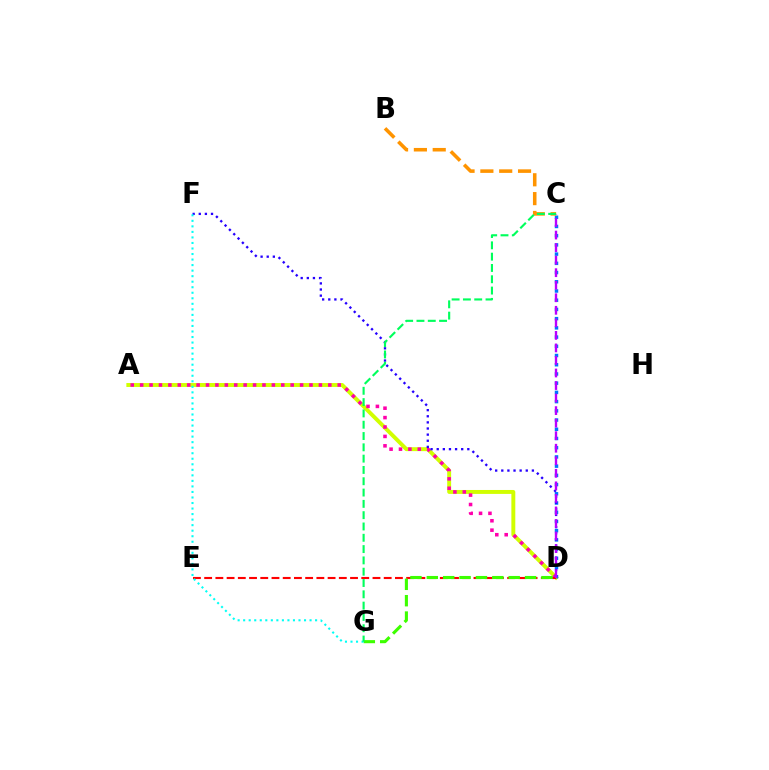{('A', 'D'): [{'color': '#d1ff00', 'line_style': 'solid', 'thickness': 2.83}, {'color': '#ff00ac', 'line_style': 'dotted', 'thickness': 2.56}], ('C', 'D'): [{'color': '#0074ff', 'line_style': 'dotted', 'thickness': 2.5}, {'color': '#b900ff', 'line_style': 'dashed', 'thickness': 1.7}], ('D', 'E'): [{'color': '#ff0000', 'line_style': 'dashed', 'thickness': 1.52}], ('D', 'F'): [{'color': '#2500ff', 'line_style': 'dotted', 'thickness': 1.66}], ('B', 'C'): [{'color': '#ff9400', 'line_style': 'dashed', 'thickness': 2.56}], ('D', 'G'): [{'color': '#3dff00', 'line_style': 'dashed', 'thickness': 2.22}], ('F', 'G'): [{'color': '#00fff6', 'line_style': 'dotted', 'thickness': 1.5}], ('C', 'G'): [{'color': '#00ff5c', 'line_style': 'dashed', 'thickness': 1.54}]}